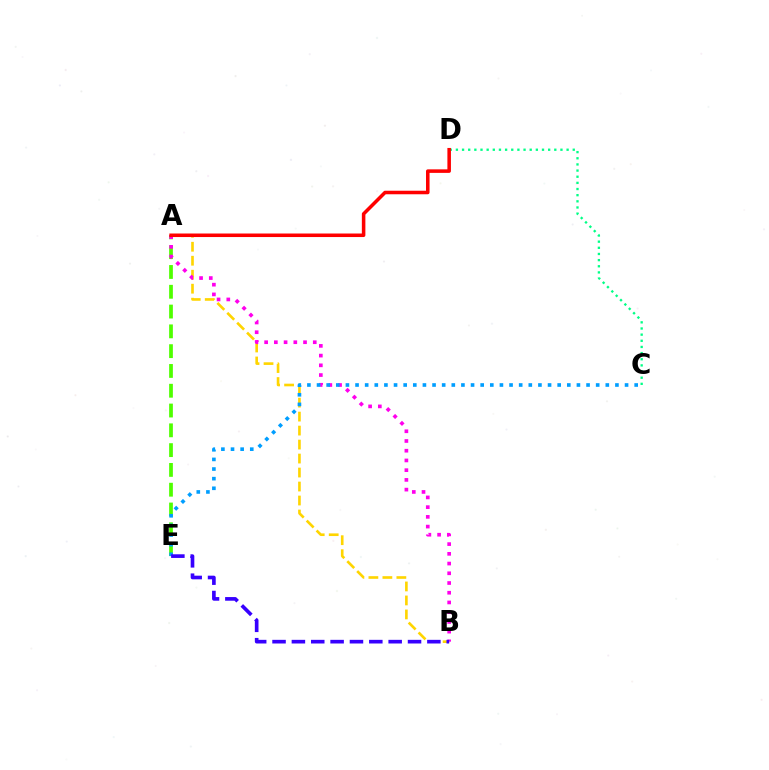{('A', 'E'): [{'color': '#4fff00', 'line_style': 'dashed', 'thickness': 2.69}], ('A', 'B'): [{'color': '#ffd500', 'line_style': 'dashed', 'thickness': 1.9}, {'color': '#ff00ed', 'line_style': 'dotted', 'thickness': 2.64}], ('C', 'D'): [{'color': '#00ff86', 'line_style': 'dotted', 'thickness': 1.67}], ('C', 'E'): [{'color': '#009eff', 'line_style': 'dotted', 'thickness': 2.62}], ('A', 'D'): [{'color': '#ff0000', 'line_style': 'solid', 'thickness': 2.55}], ('B', 'E'): [{'color': '#3700ff', 'line_style': 'dashed', 'thickness': 2.63}]}